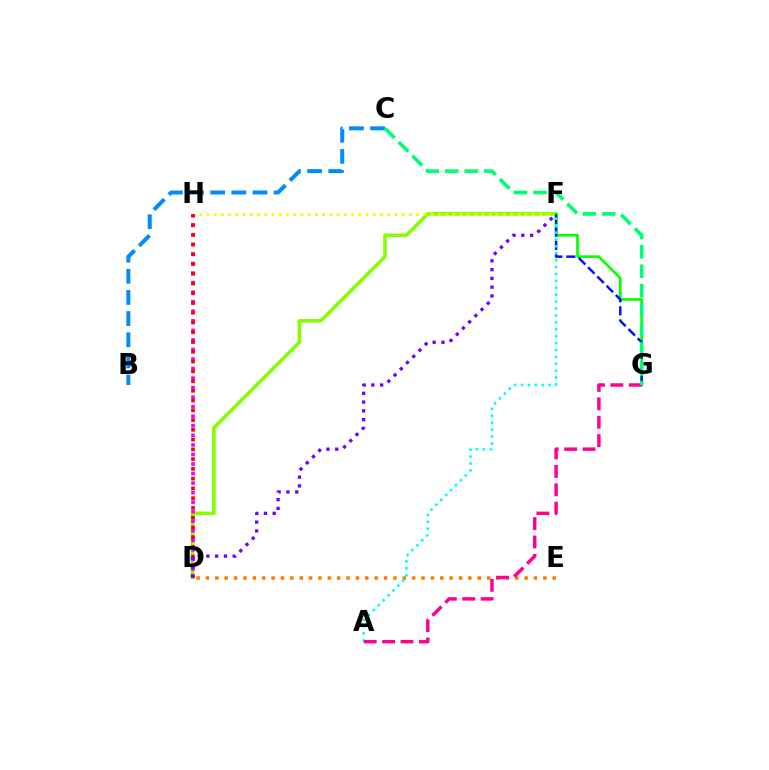{('D', 'F'): [{'color': '#84ff00', 'line_style': 'solid', 'thickness': 2.59}, {'color': '#7200ff', 'line_style': 'dotted', 'thickness': 2.39}], ('D', 'E'): [{'color': '#ff7c00', 'line_style': 'dotted', 'thickness': 2.55}], ('F', 'H'): [{'color': '#fcf500', 'line_style': 'dotted', 'thickness': 1.97}], ('D', 'H'): [{'color': '#ee00ff', 'line_style': 'dotted', 'thickness': 2.59}, {'color': '#ff0000', 'line_style': 'dotted', 'thickness': 2.65}], ('F', 'G'): [{'color': '#08ff00', 'line_style': 'solid', 'thickness': 1.93}, {'color': '#0010ff', 'line_style': 'dashed', 'thickness': 1.78}], ('A', 'F'): [{'color': '#00fff6', 'line_style': 'dotted', 'thickness': 1.88}], ('A', 'G'): [{'color': '#ff0094', 'line_style': 'dashed', 'thickness': 2.5}], ('B', 'C'): [{'color': '#008cff', 'line_style': 'dashed', 'thickness': 2.87}], ('C', 'G'): [{'color': '#00ff74', 'line_style': 'dashed', 'thickness': 2.64}]}